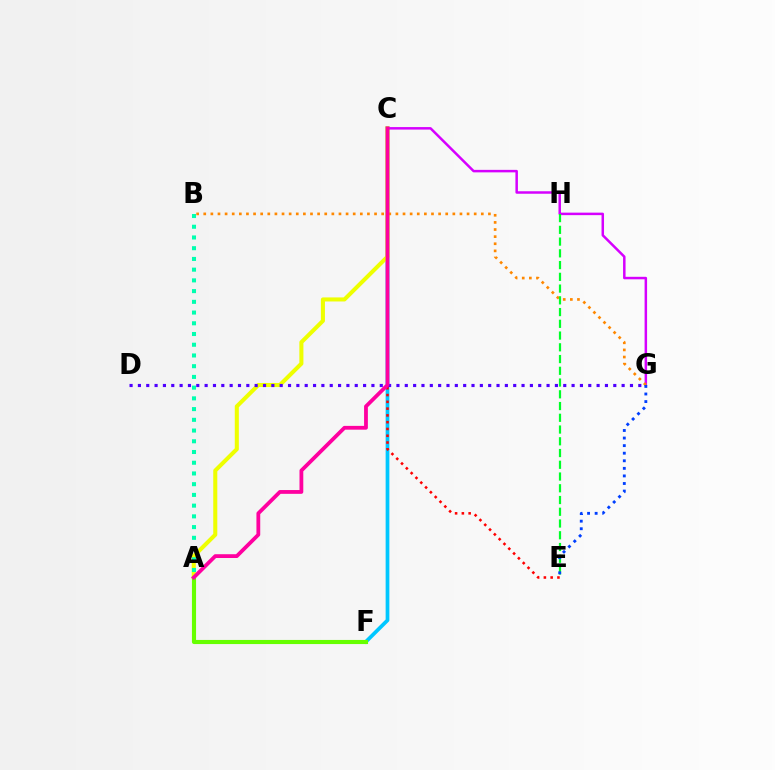{('C', 'F'): [{'color': '#00c7ff', 'line_style': 'solid', 'thickness': 2.68}], ('C', 'E'): [{'color': '#ff0000', 'line_style': 'dotted', 'thickness': 1.84}], ('A', 'C'): [{'color': '#eeff00', 'line_style': 'solid', 'thickness': 2.92}, {'color': '#ff00a0', 'line_style': 'solid', 'thickness': 2.73}], ('C', 'G'): [{'color': '#d600ff', 'line_style': 'solid', 'thickness': 1.8}], ('A', 'F'): [{'color': '#66ff00', 'line_style': 'solid', 'thickness': 2.96}], ('A', 'B'): [{'color': '#00ffaf', 'line_style': 'dotted', 'thickness': 2.91}], ('D', 'G'): [{'color': '#4f00ff', 'line_style': 'dotted', 'thickness': 2.27}], ('B', 'G'): [{'color': '#ff8800', 'line_style': 'dotted', 'thickness': 1.93}], ('E', 'H'): [{'color': '#00ff27', 'line_style': 'dashed', 'thickness': 1.6}], ('E', 'G'): [{'color': '#003fff', 'line_style': 'dotted', 'thickness': 2.06}]}